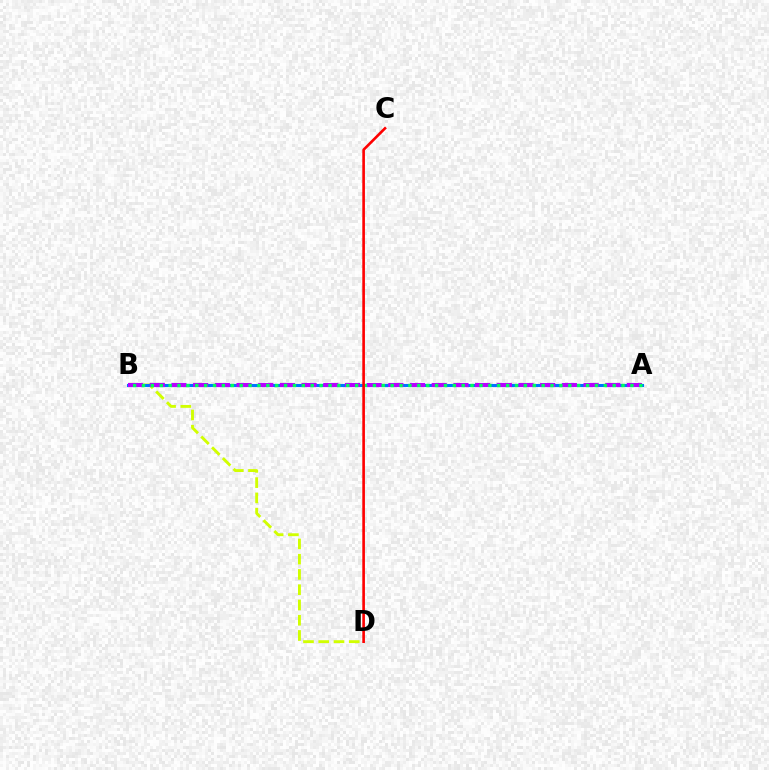{('B', 'D'): [{'color': '#d1ff00', 'line_style': 'dashed', 'thickness': 2.07}], ('A', 'B'): [{'color': '#0074ff', 'line_style': 'solid', 'thickness': 2.21}, {'color': '#b900ff', 'line_style': 'dashed', 'thickness': 2.95}, {'color': '#00ff5c', 'line_style': 'dotted', 'thickness': 2.41}], ('C', 'D'): [{'color': '#ff0000', 'line_style': 'solid', 'thickness': 1.9}]}